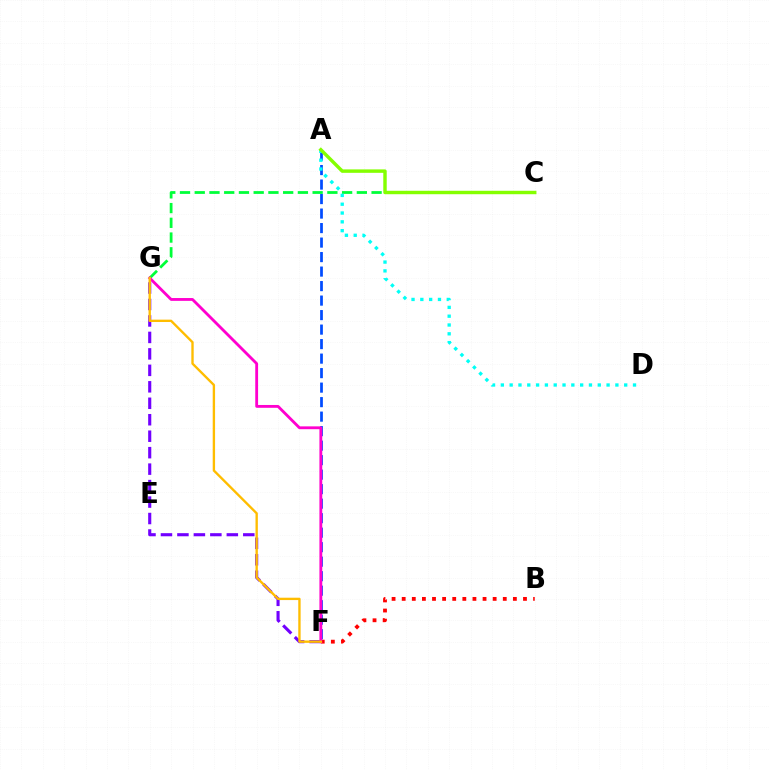{('F', 'G'): [{'color': '#7200ff', 'line_style': 'dashed', 'thickness': 2.24}, {'color': '#ff00cf', 'line_style': 'solid', 'thickness': 2.04}, {'color': '#ffbd00', 'line_style': 'solid', 'thickness': 1.7}], ('C', 'G'): [{'color': '#00ff39', 'line_style': 'dashed', 'thickness': 2.0}], ('B', 'F'): [{'color': '#ff0000', 'line_style': 'dotted', 'thickness': 2.75}], ('A', 'F'): [{'color': '#004bff', 'line_style': 'dashed', 'thickness': 1.97}], ('A', 'D'): [{'color': '#00fff6', 'line_style': 'dotted', 'thickness': 2.39}], ('A', 'C'): [{'color': '#84ff00', 'line_style': 'solid', 'thickness': 2.47}]}